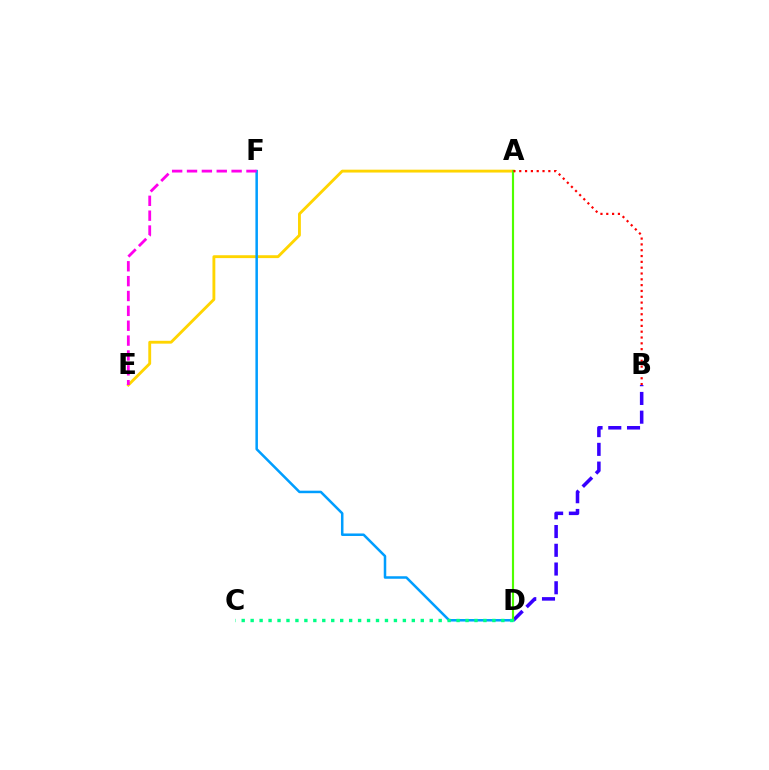{('A', 'E'): [{'color': '#ffd500', 'line_style': 'solid', 'thickness': 2.06}], ('B', 'D'): [{'color': '#3700ff', 'line_style': 'dashed', 'thickness': 2.55}], ('D', 'F'): [{'color': '#009eff', 'line_style': 'solid', 'thickness': 1.81}], ('A', 'D'): [{'color': '#4fff00', 'line_style': 'solid', 'thickness': 1.55}], ('C', 'D'): [{'color': '#00ff86', 'line_style': 'dotted', 'thickness': 2.43}], ('E', 'F'): [{'color': '#ff00ed', 'line_style': 'dashed', 'thickness': 2.02}], ('A', 'B'): [{'color': '#ff0000', 'line_style': 'dotted', 'thickness': 1.58}]}